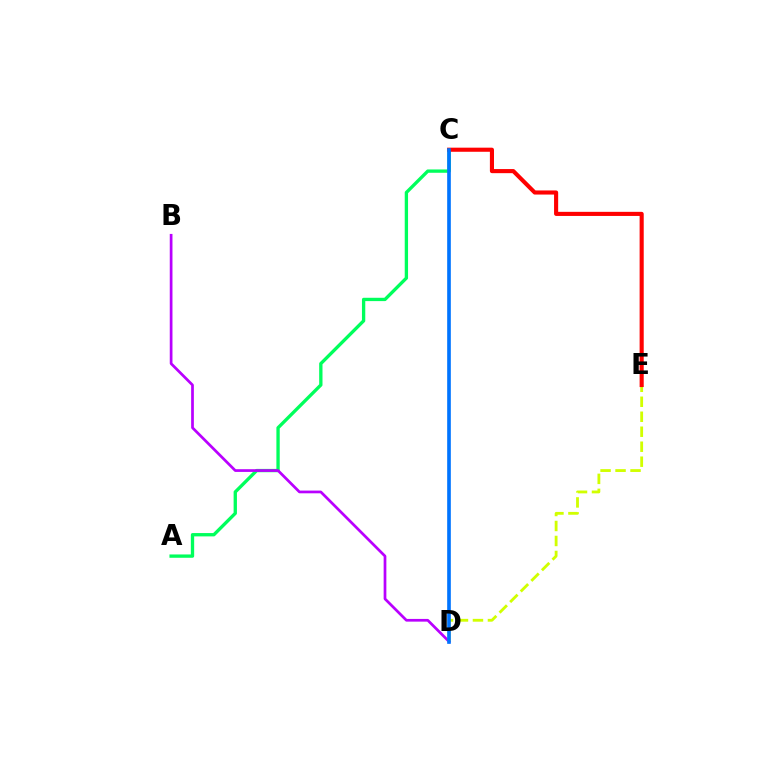{('A', 'C'): [{'color': '#00ff5c', 'line_style': 'solid', 'thickness': 2.39}], ('B', 'D'): [{'color': '#b900ff', 'line_style': 'solid', 'thickness': 1.95}], ('D', 'E'): [{'color': '#d1ff00', 'line_style': 'dashed', 'thickness': 2.04}], ('C', 'E'): [{'color': '#ff0000', 'line_style': 'solid', 'thickness': 2.96}], ('C', 'D'): [{'color': '#0074ff', 'line_style': 'solid', 'thickness': 2.63}]}